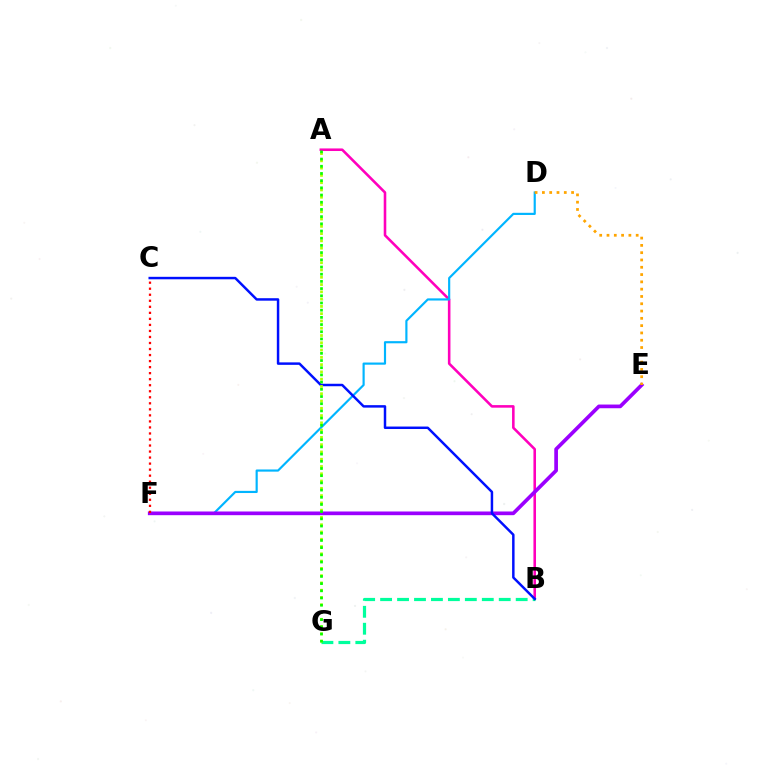{('A', 'B'): [{'color': '#ff00bd', 'line_style': 'solid', 'thickness': 1.85}], ('D', 'F'): [{'color': '#00b5ff', 'line_style': 'solid', 'thickness': 1.56}], ('B', 'G'): [{'color': '#00ff9d', 'line_style': 'dashed', 'thickness': 2.3}], ('E', 'F'): [{'color': '#9b00ff', 'line_style': 'solid', 'thickness': 2.66}], ('B', 'C'): [{'color': '#0010ff', 'line_style': 'solid', 'thickness': 1.78}], ('A', 'G'): [{'color': '#b3ff00', 'line_style': 'dotted', 'thickness': 1.98}, {'color': '#08ff00', 'line_style': 'dotted', 'thickness': 1.96}], ('C', 'F'): [{'color': '#ff0000', 'line_style': 'dotted', 'thickness': 1.64}], ('D', 'E'): [{'color': '#ffa500', 'line_style': 'dotted', 'thickness': 1.98}]}